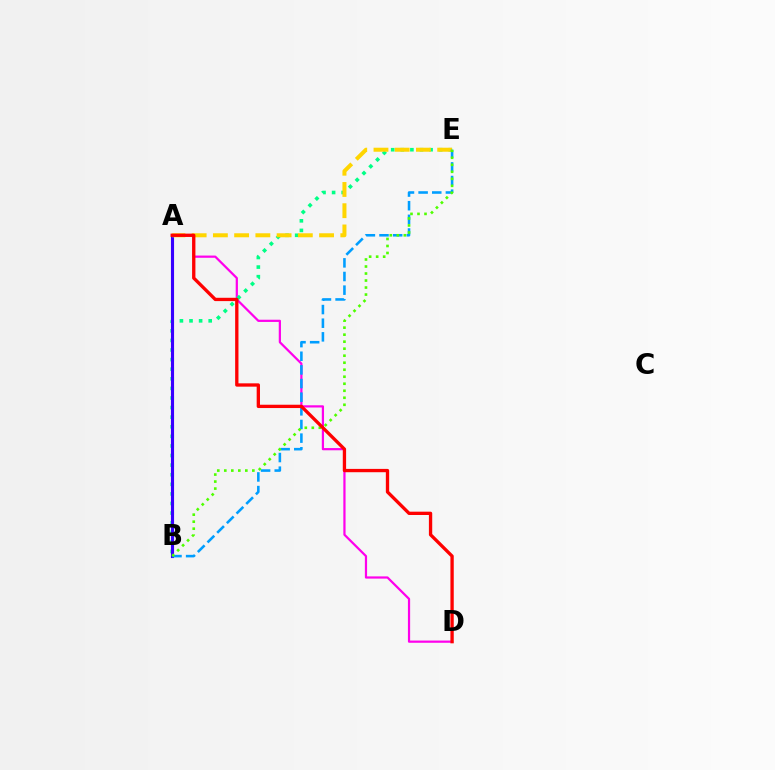{('A', 'D'): [{'color': '#ff00ed', 'line_style': 'solid', 'thickness': 1.6}, {'color': '#ff0000', 'line_style': 'solid', 'thickness': 2.39}], ('B', 'E'): [{'color': '#00ff86', 'line_style': 'dotted', 'thickness': 2.61}, {'color': '#009eff', 'line_style': 'dashed', 'thickness': 1.85}, {'color': '#4fff00', 'line_style': 'dotted', 'thickness': 1.9}], ('A', 'B'): [{'color': '#3700ff', 'line_style': 'solid', 'thickness': 2.24}], ('A', 'E'): [{'color': '#ffd500', 'line_style': 'dashed', 'thickness': 2.88}]}